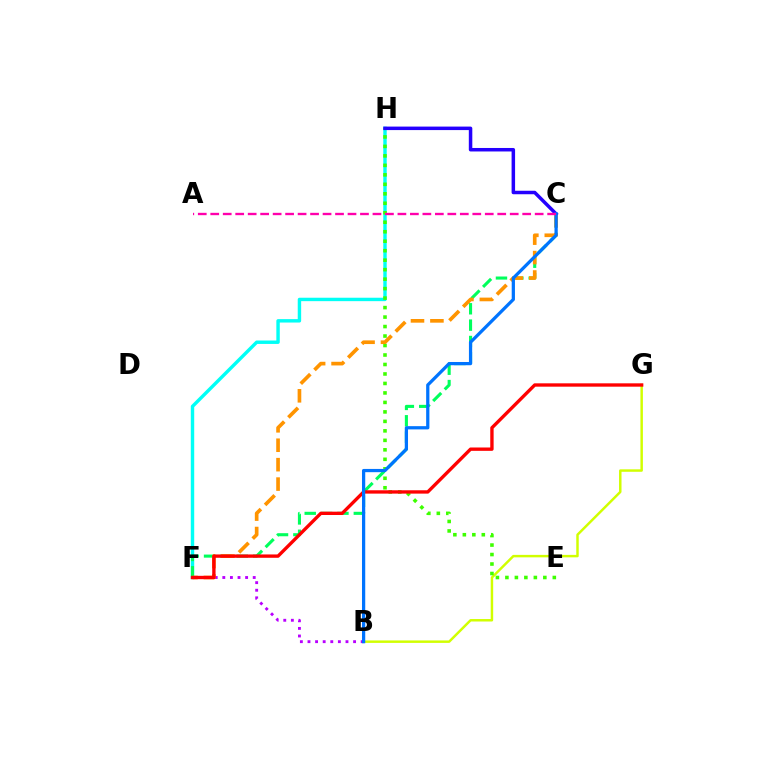{('F', 'H'): [{'color': '#00fff6', 'line_style': 'solid', 'thickness': 2.46}], ('B', 'G'): [{'color': '#d1ff00', 'line_style': 'solid', 'thickness': 1.78}], ('C', 'F'): [{'color': '#00ff5c', 'line_style': 'dashed', 'thickness': 2.22}, {'color': '#ff9400', 'line_style': 'dashed', 'thickness': 2.64}], ('E', 'H'): [{'color': '#3dff00', 'line_style': 'dotted', 'thickness': 2.58}], ('B', 'F'): [{'color': '#b900ff', 'line_style': 'dotted', 'thickness': 2.06}], ('C', 'H'): [{'color': '#2500ff', 'line_style': 'solid', 'thickness': 2.52}], ('F', 'G'): [{'color': '#ff0000', 'line_style': 'solid', 'thickness': 2.41}], ('B', 'C'): [{'color': '#0074ff', 'line_style': 'solid', 'thickness': 2.34}], ('A', 'C'): [{'color': '#ff00ac', 'line_style': 'dashed', 'thickness': 1.7}]}